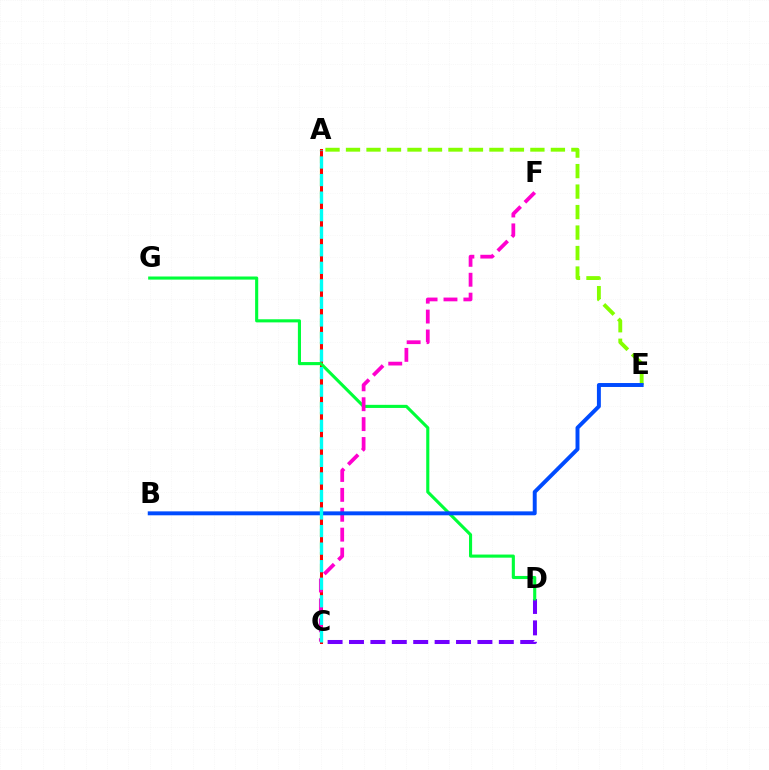{('A', 'E'): [{'color': '#84ff00', 'line_style': 'dashed', 'thickness': 2.78}], ('C', 'D'): [{'color': '#7200ff', 'line_style': 'dashed', 'thickness': 2.91}], ('A', 'C'): [{'color': '#ffbd00', 'line_style': 'dashed', 'thickness': 1.59}, {'color': '#ff0000', 'line_style': 'solid', 'thickness': 2.17}, {'color': '#00fff6', 'line_style': 'dashed', 'thickness': 2.38}], ('D', 'G'): [{'color': '#00ff39', 'line_style': 'solid', 'thickness': 2.24}], ('C', 'F'): [{'color': '#ff00cf', 'line_style': 'dashed', 'thickness': 2.7}], ('B', 'E'): [{'color': '#004bff', 'line_style': 'solid', 'thickness': 2.83}]}